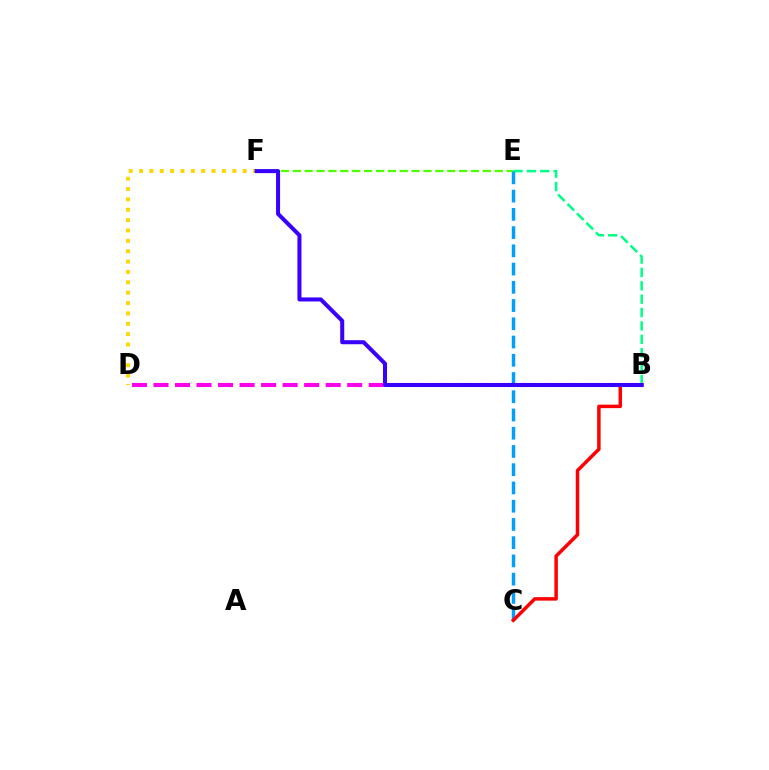{('E', 'F'): [{'color': '#4fff00', 'line_style': 'dashed', 'thickness': 1.61}], ('B', 'D'): [{'color': '#ff00ed', 'line_style': 'dashed', 'thickness': 2.92}], ('B', 'E'): [{'color': '#00ff86', 'line_style': 'dashed', 'thickness': 1.82}], ('C', 'E'): [{'color': '#009eff', 'line_style': 'dashed', 'thickness': 2.48}], ('D', 'F'): [{'color': '#ffd500', 'line_style': 'dotted', 'thickness': 2.82}], ('B', 'C'): [{'color': '#ff0000', 'line_style': 'solid', 'thickness': 2.51}], ('B', 'F'): [{'color': '#3700ff', 'line_style': 'solid', 'thickness': 2.9}]}